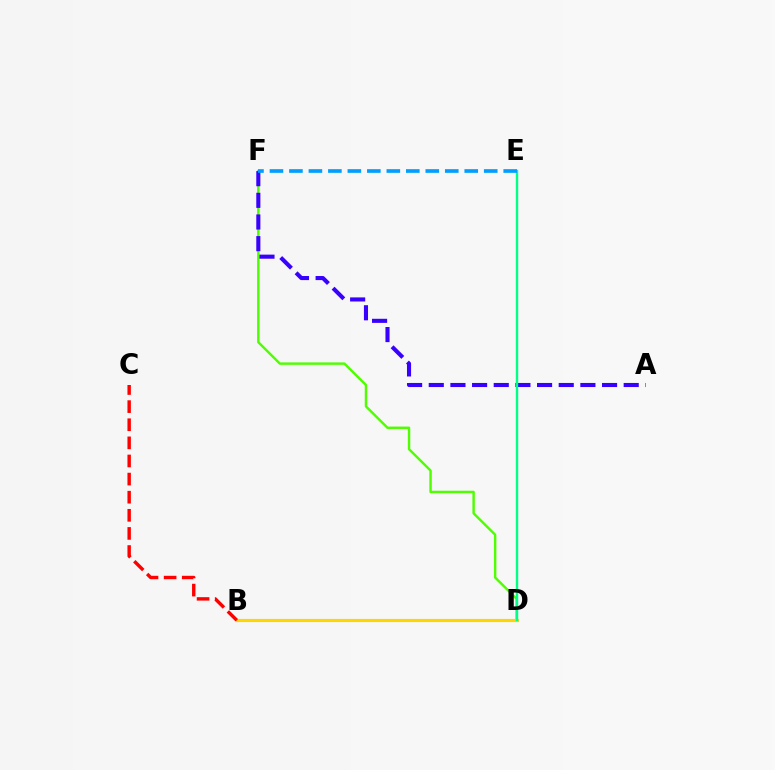{('D', 'F'): [{'color': '#4fff00', 'line_style': 'solid', 'thickness': 1.75}], ('B', 'D'): [{'color': '#ff00ed', 'line_style': 'solid', 'thickness': 2.01}, {'color': '#ffd500', 'line_style': 'solid', 'thickness': 2.26}], ('A', 'F'): [{'color': '#3700ff', 'line_style': 'dashed', 'thickness': 2.94}], ('B', 'C'): [{'color': '#ff0000', 'line_style': 'dashed', 'thickness': 2.46}], ('D', 'E'): [{'color': '#00ff86', 'line_style': 'solid', 'thickness': 1.73}], ('E', 'F'): [{'color': '#009eff', 'line_style': 'dashed', 'thickness': 2.65}]}